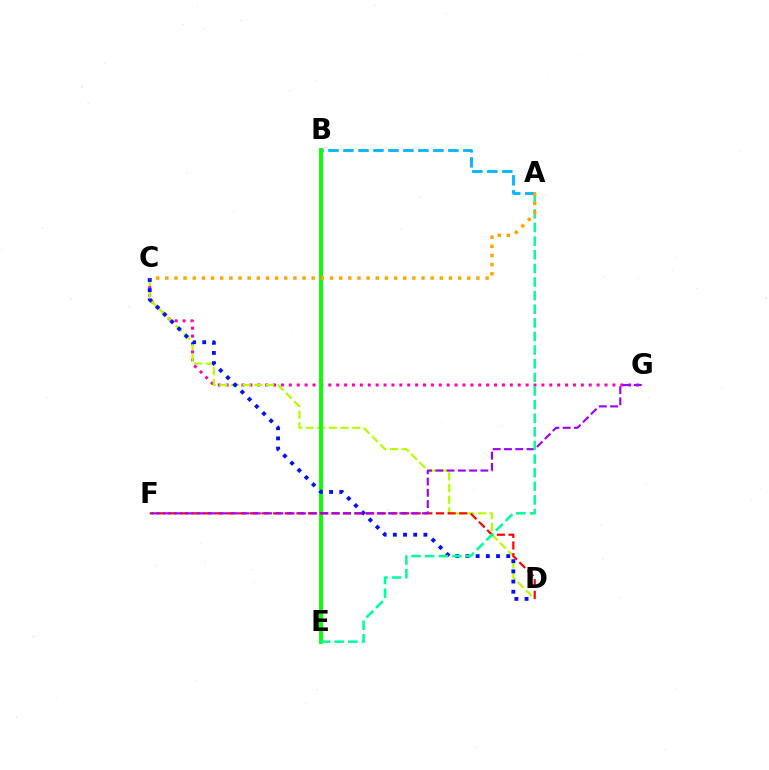{('C', 'G'): [{'color': '#ff00bd', 'line_style': 'dotted', 'thickness': 2.14}], ('C', 'D'): [{'color': '#b3ff00', 'line_style': 'dashed', 'thickness': 1.58}, {'color': '#0010ff', 'line_style': 'dotted', 'thickness': 2.77}], ('A', 'B'): [{'color': '#00b5ff', 'line_style': 'dashed', 'thickness': 2.04}], ('B', 'E'): [{'color': '#08ff00', 'line_style': 'solid', 'thickness': 2.77}], ('D', 'F'): [{'color': '#ff0000', 'line_style': 'dashed', 'thickness': 1.58}], ('F', 'G'): [{'color': '#9b00ff', 'line_style': 'dashed', 'thickness': 1.53}], ('A', 'E'): [{'color': '#00ff9d', 'line_style': 'dashed', 'thickness': 1.85}], ('A', 'C'): [{'color': '#ffa500', 'line_style': 'dotted', 'thickness': 2.49}]}